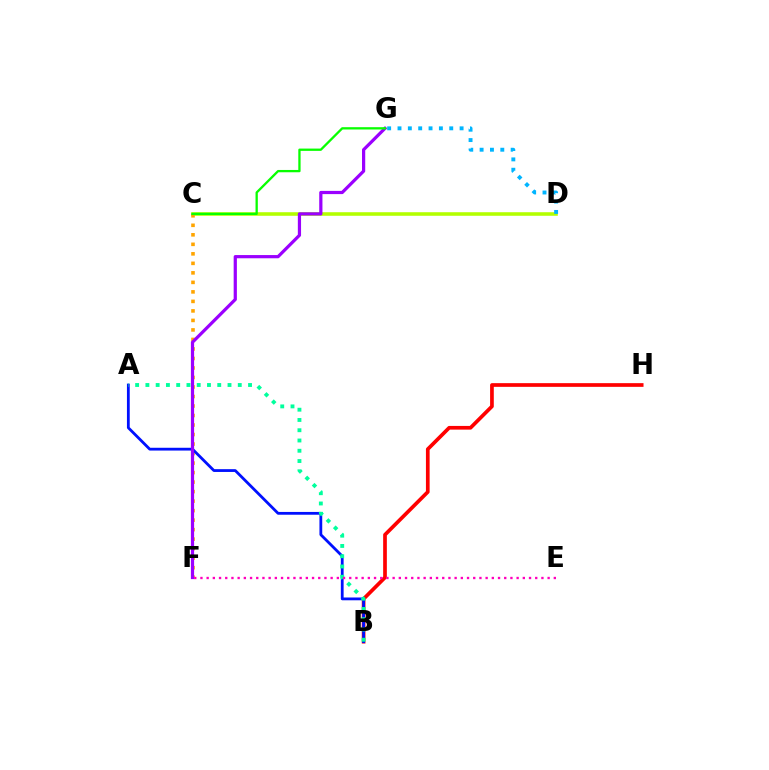{('C', 'D'): [{'color': '#b3ff00', 'line_style': 'solid', 'thickness': 2.56}], ('B', 'H'): [{'color': '#ff0000', 'line_style': 'solid', 'thickness': 2.66}], ('C', 'F'): [{'color': '#ffa500', 'line_style': 'dotted', 'thickness': 2.58}], ('A', 'B'): [{'color': '#0010ff', 'line_style': 'solid', 'thickness': 2.01}, {'color': '#00ff9d', 'line_style': 'dotted', 'thickness': 2.79}], ('F', 'G'): [{'color': '#9b00ff', 'line_style': 'solid', 'thickness': 2.32}], ('D', 'G'): [{'color': '#00b5ff', 'line_style': 'dotted', 'thickness': 2.81}], ('C', 'G'): [{'color': '#08ff00', 'line_style': 'solid', 'thickness': 1.66}], ('E', 'F'): [{'color': '#ff00bd', 'line_style': 'dotted', 'thickness': 1.68}]}